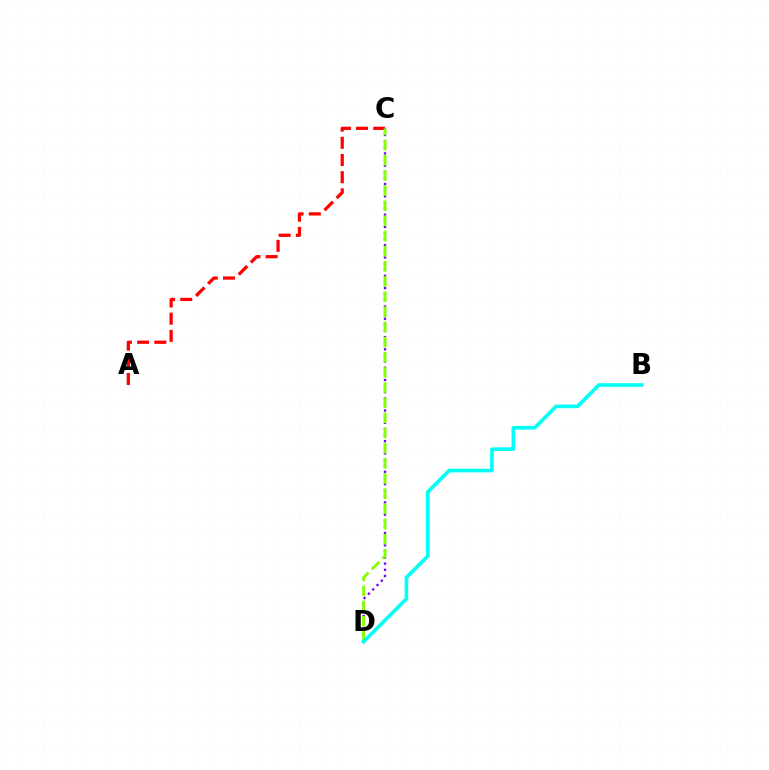{('A', 'C'): [{'color': '#ff0000', 'line_style': 'dashed', 'thickness': 2.33}], ('C', 'D'): [{'color': '#7200ff', 'line_style': 'dotted', 'thickness': 1.66}, {'color': '#84ff00', 'line_style': 'dashed', 'thickness': 2.06}], ('B', 'D'): [{'color': '#00fff6', 'line_style': 'solid', 'thickness': 2.62}]}